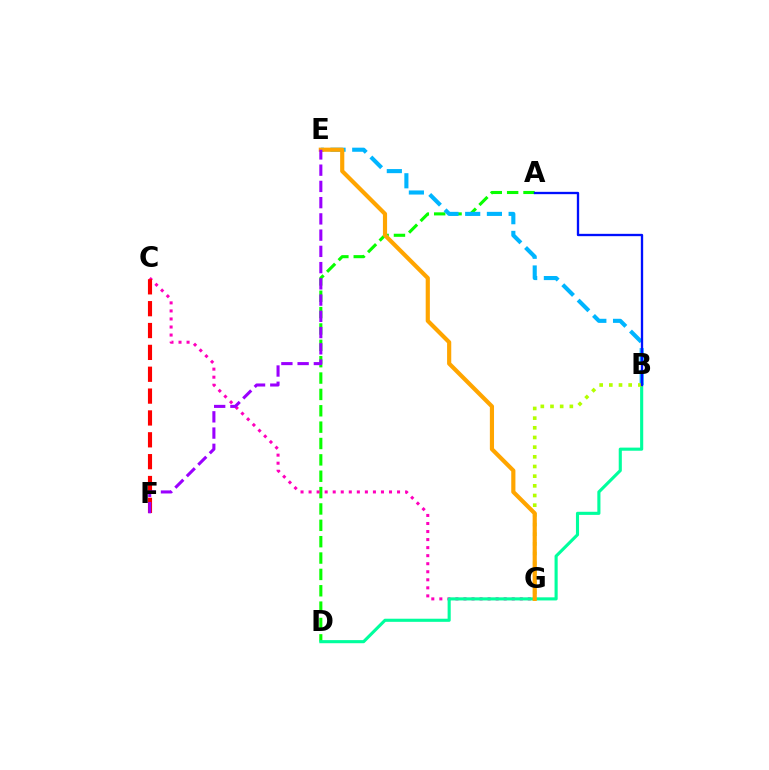{('A', 'D'): [{'color': '#08ff00', 'line_style': 'dashed', 'thickness': 2.22}], ('C', 'G'): [{'color': '#ff00bd', 'line_style': 'dotted', 'thickness': 2.19}], ('B', 'D'): [{'color': '#00ff9d', 'line_style': 'solid', 'thickness': 2.24}], ('B', 'E'): [{'color': '#00b5ff', 'line_style': 'dashed', 'thickness': 2.95}], ('B', 'G'): [{'color': '#b3ff00', 'line_style': 'dotted', 'thickness': 2.63}], ('C', 'F'): [{'color': '#ff0000', 'line_style': 'dashed', 'thickness': 2.97}], ('E', 'G'): [{'color': '#ffa500', 'line_style': 'solid', 'thickness': 2.99}], ('A', 'B'): [{'color': '#0010ff', 'line_style': 'solid', 'thickness': 1.68}], ('E', 'F'): [{'color': '#9b00ff', 'line_style': 'dashed', 'thickness': 2.21}]}